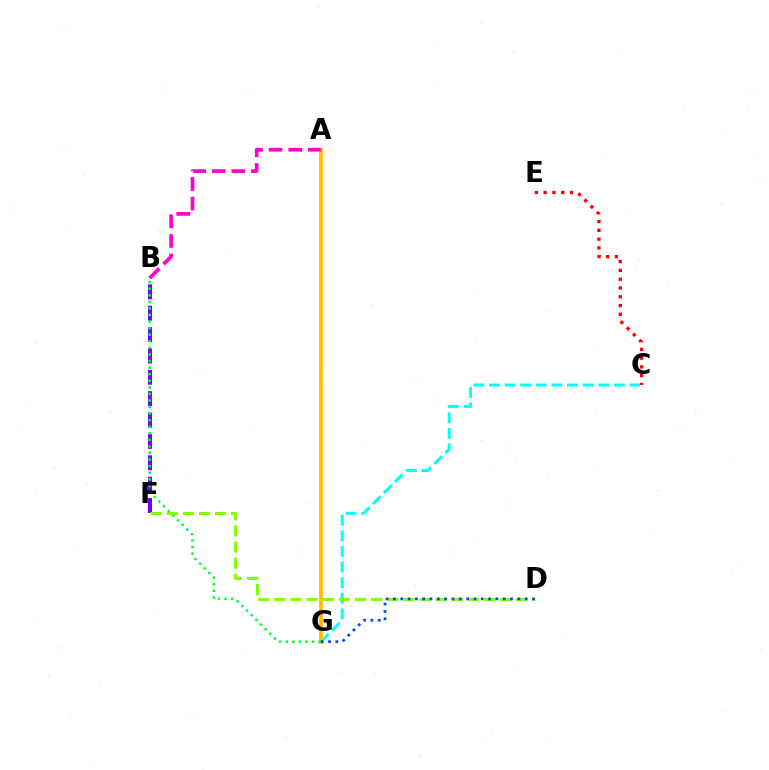{('B', 'F'): [{'color': '#7200ff', 'line_style': 'dashed', 'thickness': 2.9}], ('C', 'G'): [{'color': '#00fff6', 'line_style': 'dashed', 'thickness': 2.12}], ('A', 'G'): [{'color': '#ffbd00', 'line_style': 'solid', 'thickness': 2.7}], ('D', 'F'): [{'color': '#84ff00', 'line_style': 'dashed', 'thickness': 2.19}], ('C', 'E'): [{'color': '#ff0000', 'line_style': 'dotted', 'thickness': 2.39}], ('B', 'G'): [{'color': '#00ff39', 'line_style': 'dotted', 'thickness': 1.79}], ('D', 'G'): [{'color': '#004bff', 'line_style': 'dotted', 'thickness': 1.99}], ('A', 'B'): [{'color': '#ff00cf', 'line_style': 'dashed', 'thickness': 2.66}]}